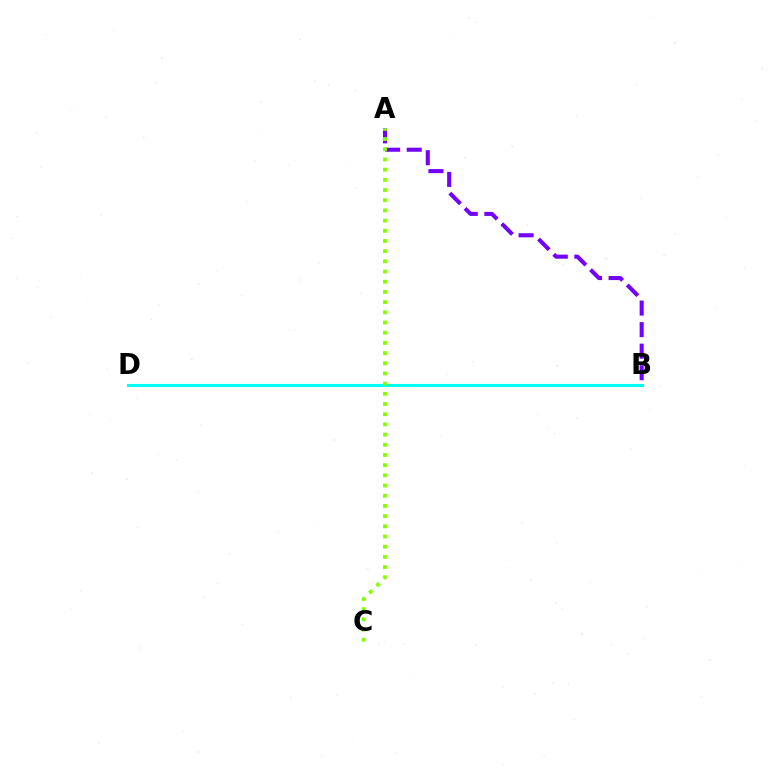{('A', 'B'): [{'color': '#7200ff', 'line_style': 'dashed', 'thickness': 2.93}], ('B', 'D'): [{'color': '#ff0000', 'line_style': 'dashed', 'thickness': 1.96}, {'color': '#00fff6', 'line_style': 'solid', 'thickness': 2.22}], ('A', 'C'): [{'color': '#84ff00', 'line_style': 'dotted', 'thickness': 2.77}]}